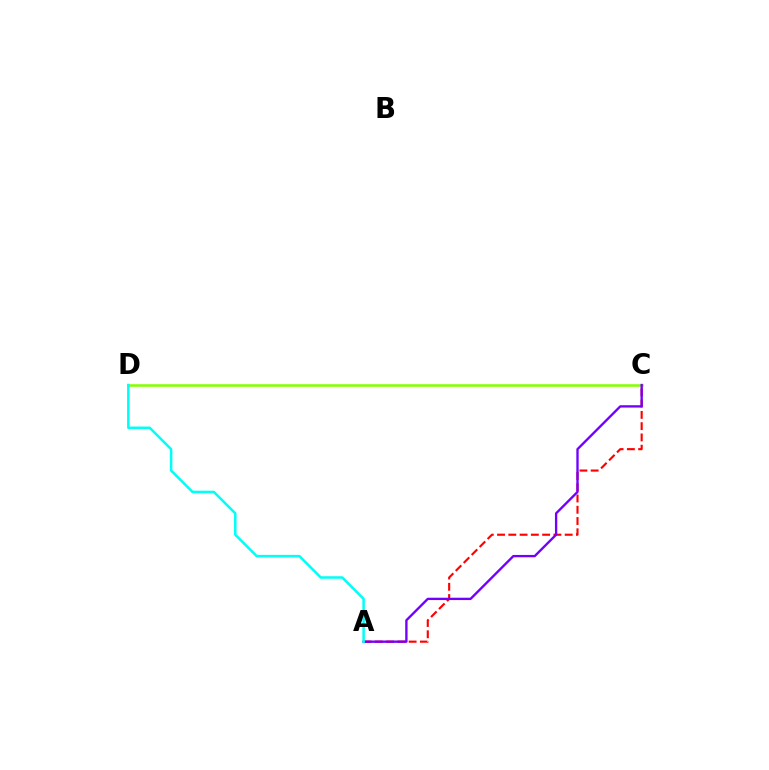{('A', 'C'): [{'color': '#ff0000', 'line_style': 'dashed', 'thickness': 1.53}, {'color': '#7200ff', 'line_style': 'solid', 'thickness': 1.69}], ('C', 'D'): [{'color': '#84ff00', 'line_style': 'solid', 'thickness': 1.84}], ('A', 'D'): [{'color': '#00fff6', 'line_style': 'solid', 'thickness': 1.81}]}